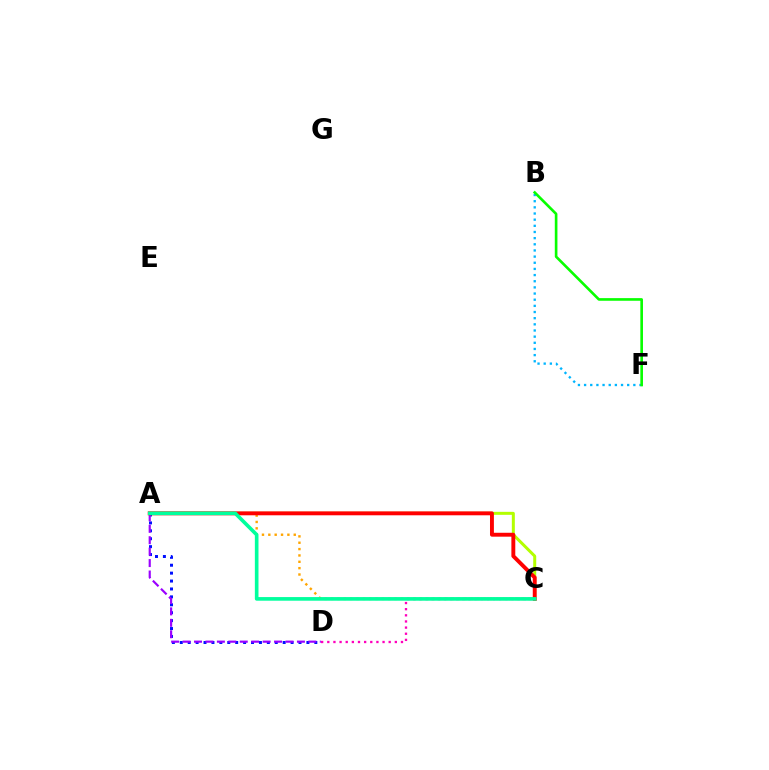{('A', 'C'): [{'color': '#ffa500', 'line_style': 'dotted', 'thickness': 1.73}, {'color': '#b3ff00', 'line_style': 'solid', 'thickness': 2.16}, {'color': '#ff0000', 'line_style': 'solid', 'thickness': 2.81}, {'color': '#00ff9d', 'line_style': 'solid', 'thickness': 2.62}], ('B', 'F'): [{'color': '#00b5ff', 'line_style': 'dotted', 'thickness': 1.67}, {'color': '#08ff00', 'line_style': 'solid', 'thickness': 1.9}], ('A', 'D'): [{'color': '#0010ff', 'line_style': 'dotted', 'thickness': 2.15}, {'color': '#9b00ff', 'line_style': 'dashed', 'thickness': 1.55}], ('C', 'D'): [{'color': '#ff00bd', 'line_style': 'dotted', 'thickness': 1.67}]}